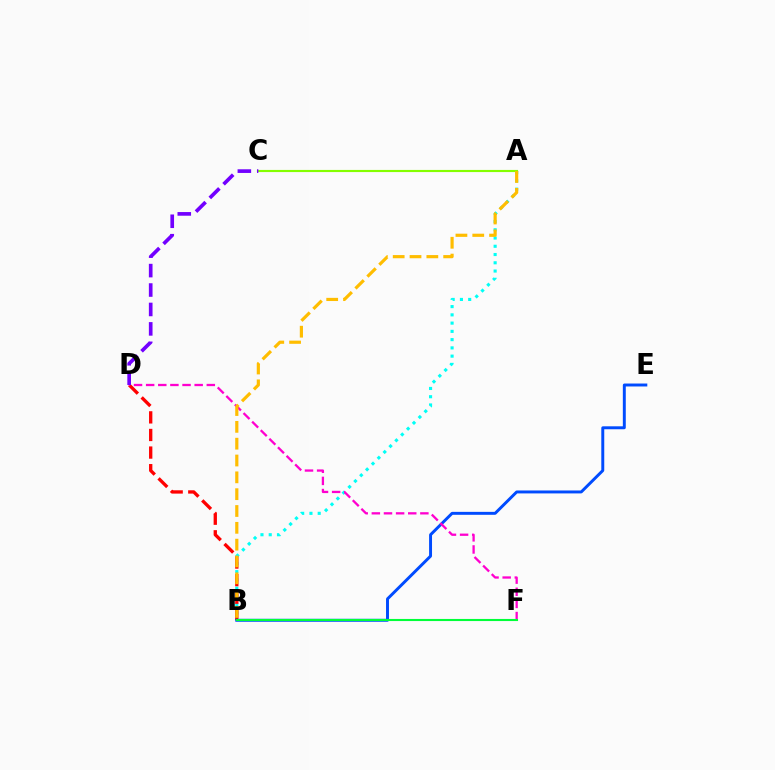{('A', 'B'): [{'color': '#00fff6', 'line_style': 'dotted', 'thickness': 2.24}, {'color': '#ffbd00', 'line_style': 'dashed', 'thickness': 2.29}], ('A', 'C'): [{'color': '#84ff00', 'line_style': 'solid', 'thickness': 1.54}], ('B', 'D'): [{'color': '#ff0000', 'line_style': 'dashed', 'thickness': 2.39}], ('B', 'E'): [{'color': '#004bff', 'line_style': 'solid', 'thickness': 2.12}], ('D', 'F'): [{'color': '#ff00cf', 'line_style': 'dashed', 'thickness': 1.65}], ('C', 'D'): [{'color': '#7200ff', 'line_style': 'dashed', 'thickness': 2.64}], ('B', 'F'): [{'color': '#00ff39', 'line_style': 'solid', 'thickness': 1.52}]}